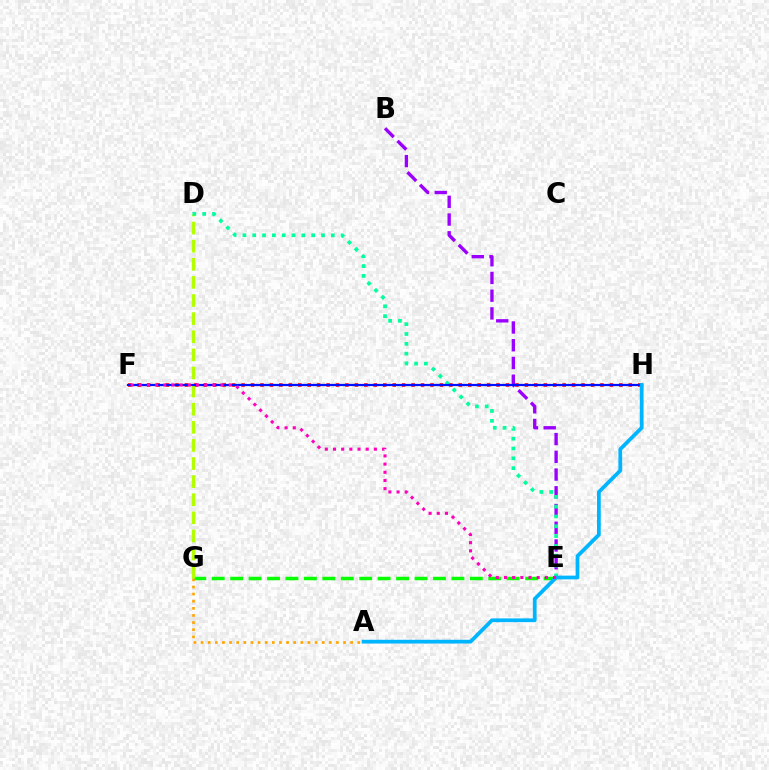{('E', 'G'): [{'color': '#08ff00', 'line_style': 'dashed', 'thickness': 2.5}], ('A', 'G'): [{'color': '#ffa500', 'line_style': 'dotted', 'thickness': 1.94}], ('F', 'H'): [{'color': '#ff0000', 'line_style': 'dotted', 'thickness': 2.57}, {'color': '#0010ff', 'line_style': 'solid', 'thickness': 1.6}], ('B', 'E'): [{'color': '#9b00ff', 'line_style': 'dashed', 'thickness': 2.41}], ('D', 'G'): [{'color': '#b3ff00', 'line_style': 'dashed', 'thickness': 2.46}], ('D', 'E'): [{'color': '#00ff9d', 'line_style': 'dotted', 'thickness': 2.67}], ('A', 'H'): [{'color': '#00b5ff', 'line_style': 'solid', 'thickness': 2.7}], ('E', 'F'): [{'color': '#ff00bd', 'line_style': 'dotted', 'thickness': 2.22}]}